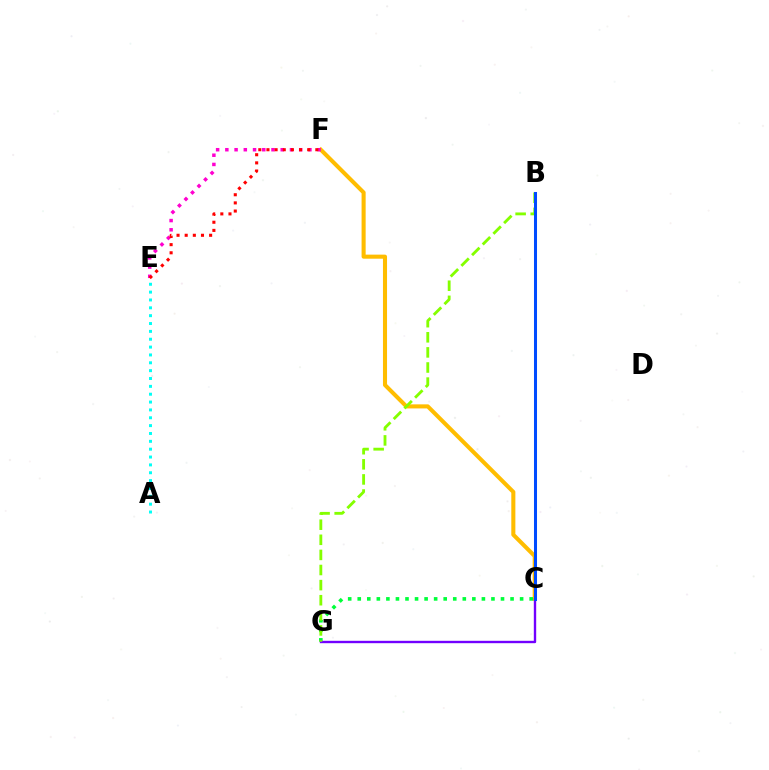{('C', 'F'): [{'color': '#ffbd00', 'line_style': 'solid', 'thickness': 2.93}], ('C', 'G'): [{'color': '#00ff39', 'line_style': 'dotted', 'thickness': 2.59}, {'color': '#7200ff', 'line_style': 'solid', 'thickness': 1.71}], ('B', 'G'): [{'color': '#84ff00', 'line_style': 'dashed', 'thickness': 2.05}], ('B', 'C'): [{'color': '#004bff', 'line_style': 'solid', 'thickness': 2.18}], ('E', 'F'): [{'color': '#ff00cf', 'line_style': 'dotted', 'thickness': 2.51}, {'color': '#ff0000', 'line_style': 'dotted', 'thickness': 2.21}], ('A', 'E'): [{'color': '#00fff6', 'line_style': 'dotted', 'thickness': 2.13}]}